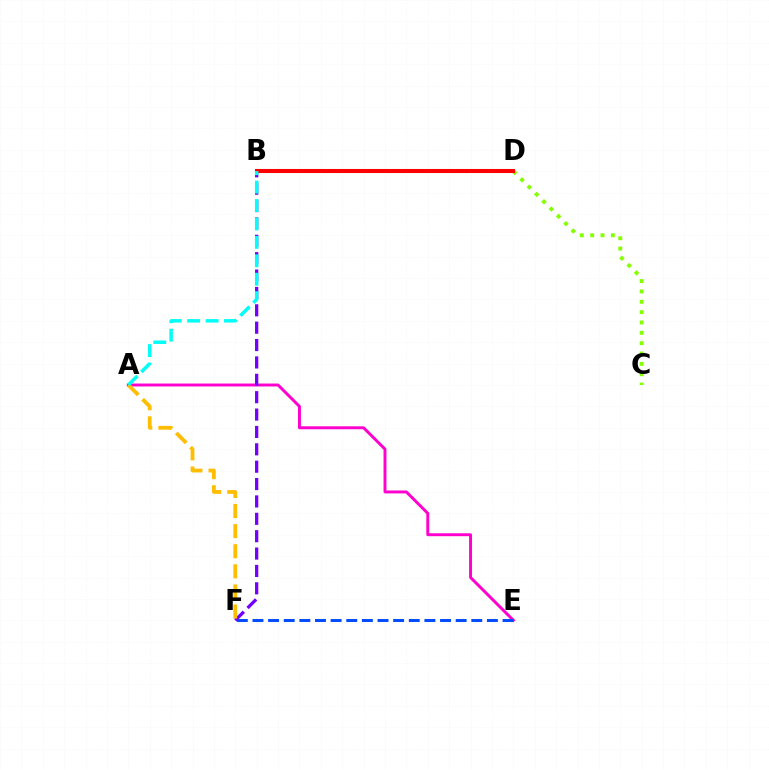{('C', 'D'): [{'color': '#84ff00', 'line_style': 'dotted', 'thickness': 2.81}], ('A', 'E'): [{'color': '#ff00cf', 'line_style': 'solid', 'thickness': 2.12}], ('E', 'F'): [{'color': '#004bff', 'line_style': 'dashed', 'thickness': 2.12}], ('B', 'F'): [{'color': '#7200ff', 'line_style': 'dashed', 'thickness': 2.36}], ('B', 'D'): [{'color': '#00ff39', 'line_style': 'dashed', 'thickness': 2.83}, {'color': '#ff0000', 'line_style': 'solid', 'thickness': 2.92}], ('A', 'F'): [{'color': '#ffbd00', 'line_style': 'dashed', 'thickness': 2.73}], ('A', 'B'): [{'color': '#00fff6', 'line_style': 'dashed', 'thickness': 2.5}]}